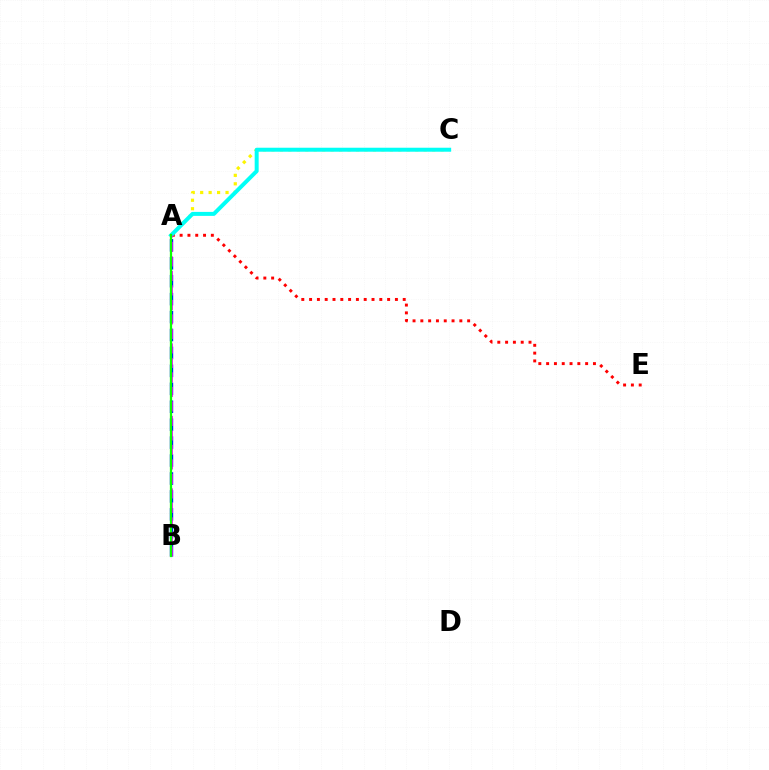{('A', 'C'): [{'color': '#fcf500', 'line_style': 'dotted', 'thickness': 2.3}, {'color': '#00fff6', 'line_style': 'solid', 'thickness': 2.87}], ('A', 'E'): [{'color': '#ff0000', 'line_style': 'dotted', 'thickness': 2.12}], ('A', 'B'): [{'color': '#0010ff', 'line_style': 'dashed', 'thickness': 2.44}, {'color': '#ee00ff', 'line_style': 'dashed', 'thickness': 1.97}, {'color': '#08ff00', 'line_style': 'solid', 'thickness': 1.63}]}